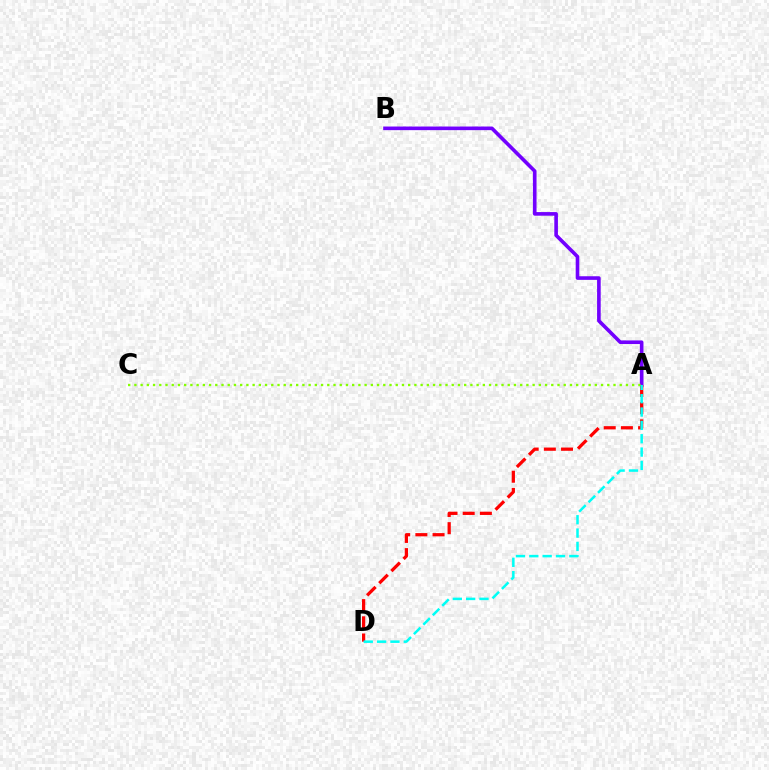{('A', 'B'): [{'color': '#7200ff', 'line_style': 'solid', 'thickness': 2.61}], ('A', 'D'): [{'color': '#ff0000', 'line_style': 'dashed', 'thickness': 2.33}, {'color': '#00fff6', 'line_style': 'dashed', 'thickness': 1.81}], ('A', 'C'): [{'color': '#84ff00', 'line_style': 'dotted', 'thickness': 1.69}]}